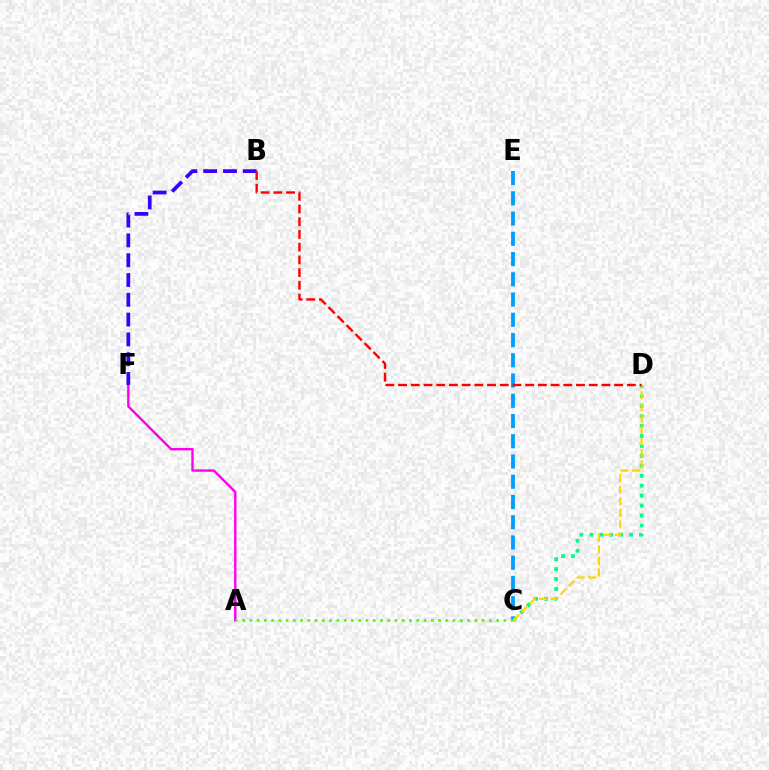{('C', 'D'): [{'color': '#00ff86', 'line_style': 'dotted', 'thickness': 2.7}, {'color': '#ffd500', 'line_style': 'dashed', 'thickness': 1.57}], ('C', 'E'): [{'color': '#009eff', 'line_style': 'dashed', 'thickness': 2.75}], ('A', 'F'): [{'color': '#ff00ed', 'line_style': 'solid', 'thickness': 1.73}], ('B', 'F'): [{'color': '#3700ff', 'line_style': 'dashed', 'thickness': 2.69}], ('A', 'C'): [{'color': '#4fff00', 'line_style': 'dotted', 'thickness': 1.97}], ('B', 'D'): [{'color': '#ff0000', 'line_style': 'dashed', 'thickness': 1.73}]}